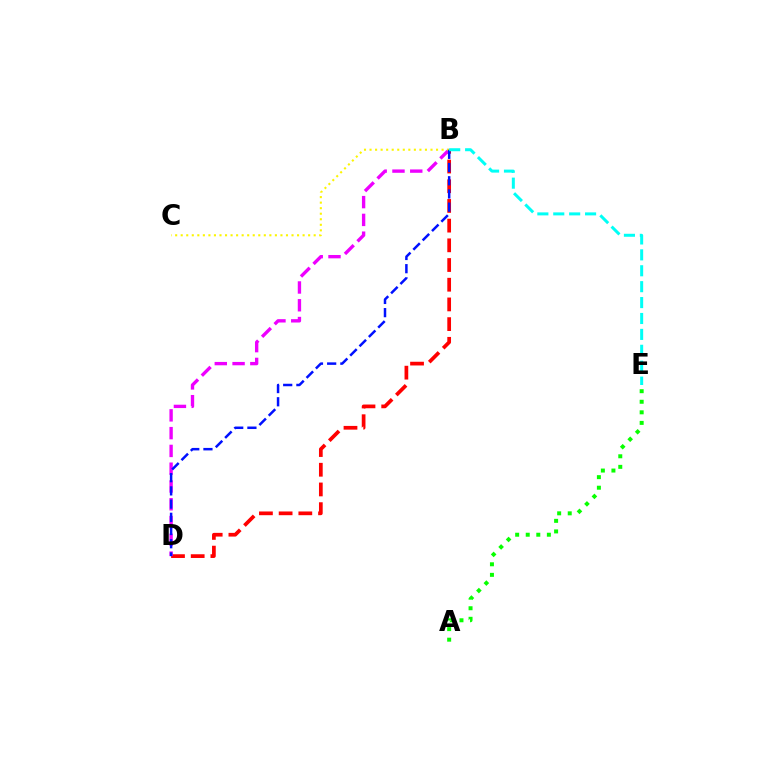{('B', 'D'): [{'color': '#ff0000', 'line_style': 'dashed', 'thickness': 2.68}, {'color': '#ee00ff', 'line_style': 'dashed', 'thickness': 2.42}, {'color': '#0010ff', 'line_style': 'dashed', 'thickness': 1.79}], ('B', 'C'): [{'color': '#fcf500', 'line_style': 'dotted', 'thickness': 1.51}], ('B', 'E'): [{'color': '#00fff6', 'line_style': 'dashed', 'thickness': 2.16}], ('A', 'E'): [{'color': '#08ff00', 'line_style': 'dotted', 'thickness': 2.87}]}